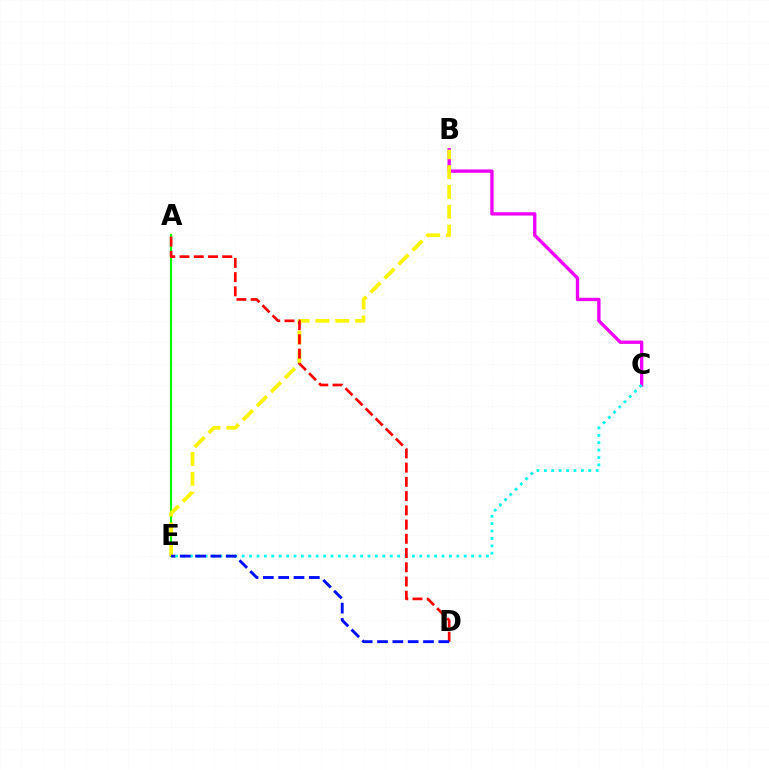{('B', 'C'): [{'color': '#ee00ff', 'line_style': 'solid', 'thickness': 2.4}], ('C', 'E'): [{'color': '#00fff6', 'line_style': 'dotted', 'thickness': 2.01}], ('A', 'E'): [{'color': '#08ff00', 'line_style': 'solid', 'thickness': 1.58}], ('B', 'E'): [{'color': '#fcf500', 'line_style': 'dashed', 'thickness': 2.69}], ('A', 'D'): [{'color': '#ff0000', 'line_style': 'dashed', 'thickness': 1.93}], ('D', 'E'): [{'color': '#0010ff', 'line_style': 'dashed', 'thickness': 2.08}]}